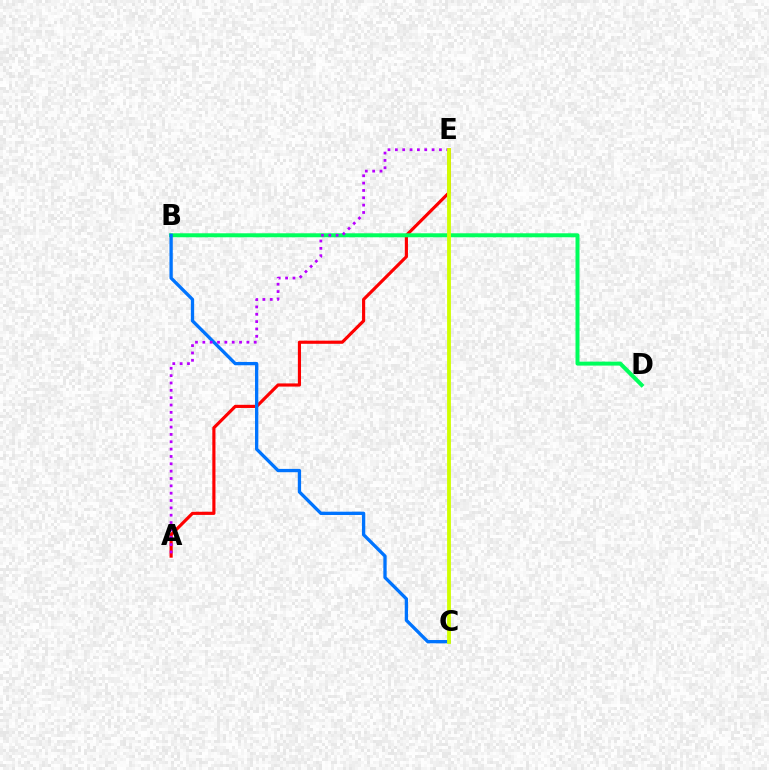{('A', 'E'): [{'color': '#ff0000', 'line_style': 'solid', 'thickness': 2.27}, {'color': '#b900ff', 'line_style': 'dotted', 'thickness': 2.0}], ('B', 'D'): [{'color': '#00ff5c', 'line_style': 'solid', 'thickness': 2.86}], ('B', 'C'): [{'color': '#0074ff', 'line_style': 'solid', 'thickness': 2.38}], ('C', 'E'): [{'color': '#d1ff00', 'line_style': 'solid', 'thickness': 2.75}]}